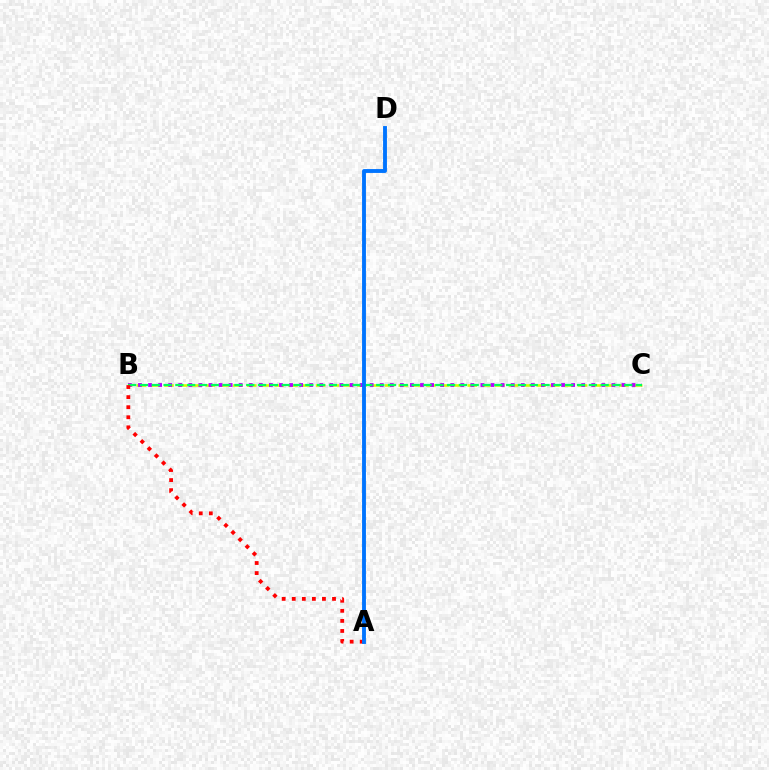{('B', 'C'): [{'color': '#d1ff00', 'line_style': 'dashed', 'thickness': 1.87}, {'color': '#b900ff', 'line_style': 'dotted', 'thickness': 2.74}, {'color': '#00ff5c', 'line_style': 'dashed', 'thickness': 1.6}], ('A', 'B'): [{'color': '#ff0000', 'line_style': 'dotted', 'thickness': 2.74}], ('A', 'D'): [{'color': '#0074ff', 'line_style': 'solid', 'thickness': 2.79}]}